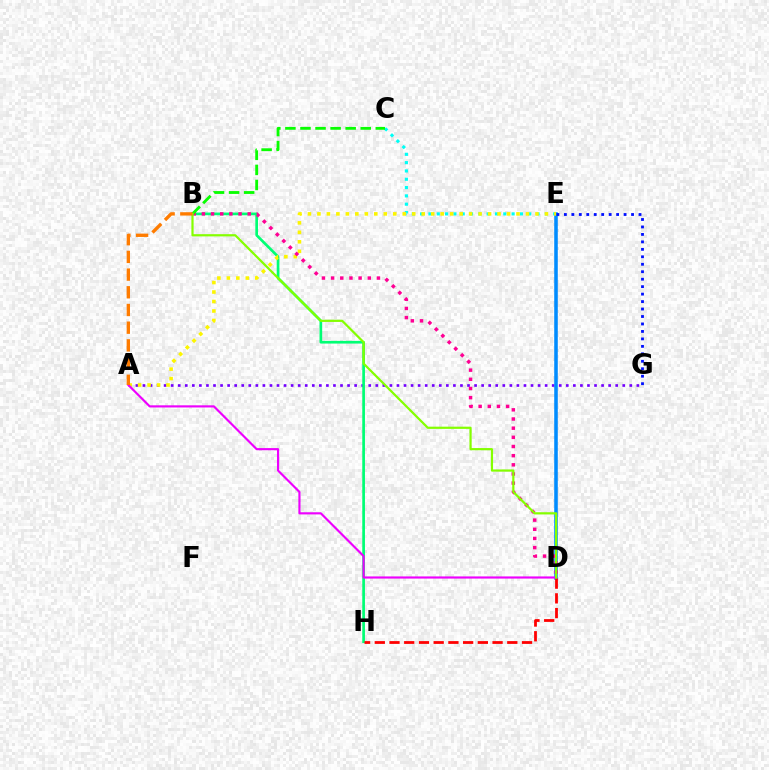{('A', 'G'): [{'color': '#7200ff', 'line_style': 'dotted', 'thickness': 1.92}], ('B', 'H'): [{'color': '#00ff74', 'line_style': 'solid', 'thickness': 1.94}], ('C', 'E'): [{'color': '#00fff6', 'line_style': 'dotted', 'thickness': 2.26}], ('D', 'E'): [{'color': '#008cff', 'line_style': 'solid', 'thickness': 2.56}], ('A', 'E'): [{'color': '#fcf500', 'line_style': 'dotted', 'thickness': 2.58}], ('B', 'D'): [{'color': '#ff0094', 'line_style': 'dotted', 'thickness': 2.49}, {'color': '#84ff00', 'line_style': 'solid', 'thickness': 1.59}], ('A', 'D'): [{'color': '#ee00ff', 'line_style': 'solid', 'thickness': 1.55}], ('B', 'C'): [{'color': '#08ff00', 'line_style': 'dashed', 'thickness': 2.05}], ('E', 'G'): [{'color': '#0010ff', 'line_style': 'dotted', 'thickness': 2.03}], ('D', 'H'): [{'color': '#ff0000', 'line_style': 'dashed', 'thickness': 2.0}], ('A', 'B'): [{'color': '#ff7c00', 'line_style': 'dashed', 'thickness': 2.4}]}